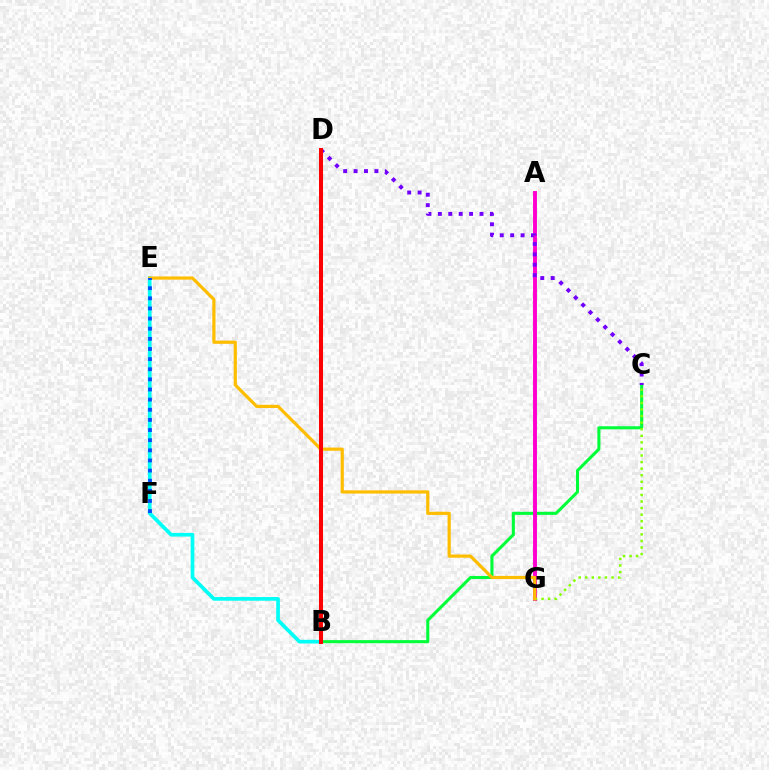{('B', 'C'): [{'color': '#00ff39', 'line_style': 'solid', 'thickness': 2.21}], ('A', 'G'): [{'color': '#ff00cf', 'line_style': 'solid', 'thickness': 2.82}], ('C', 'G'): [{'color': '#84ff00', 'line_style': 'dotted', 'thickness': 1.79}], ('B', 'E'): [{'color': '#00fff6', 'line_style': 'solid', 'thickness': 2.65}], ('C', 'D'): [{'color': '#7200ff', 'line_style': 'dotted', 'thickness': 2.83}], ('E', 'G'): [{'color': '#ffbd00', 'line_style': 'solid', 'thickness': 2.3}], ('B', 'D'): [{'color': '#ff0000', 'line_style': 'solid', 'thickness': 2.89}], ('E', 'F'): [{'color': '#004bff', 'line_style': 'dotted', 'thickness': 2.75}]}